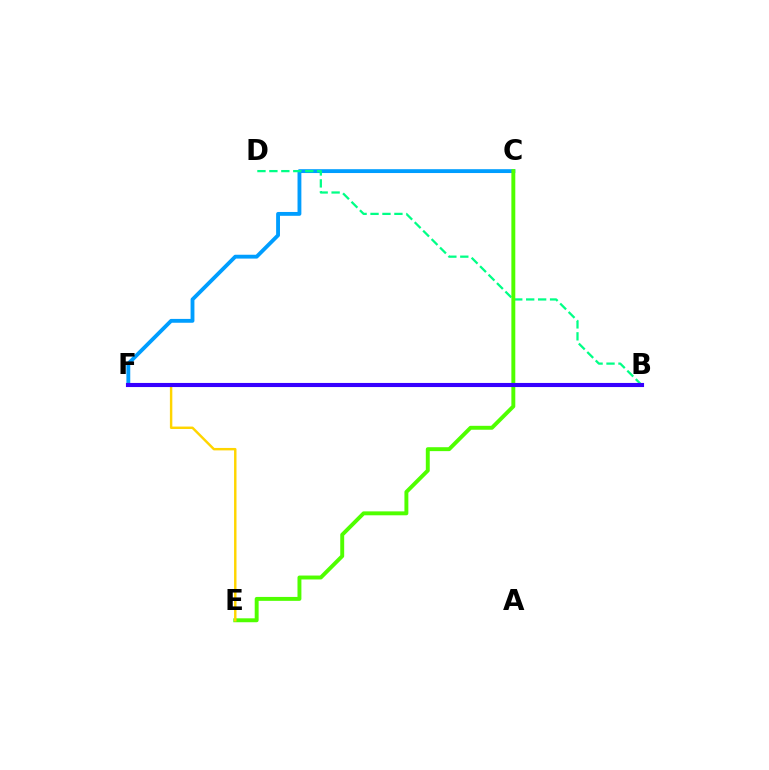{('B', 'F'): [{'color': '#ff0000', 'line_style': 'dashed', 'thickness': 1.95}, {'color': '#ff00ed', 'line_style': 'dotted', 'thickness': 2.13}, {'color': '#3700ff', 'line_style': 'solid', 'thickness': 2.95}], ('C', 'F'): [{'color': '#009eff', 'line_style': 'solid', 'thickness': 2.77}], ('B', 'D'): [{'color': '#00ff86', 'line_style': 'dashed', 'thickness': 1.62}], ('C', 'E'): [{'color': '#4fff00', 'line_style': 'solid', 'thickness': 2.82}], ('E', 'F'): [{'color': '#ffd500', 'line_style': 'solid', 'thickness': 1.75}]}